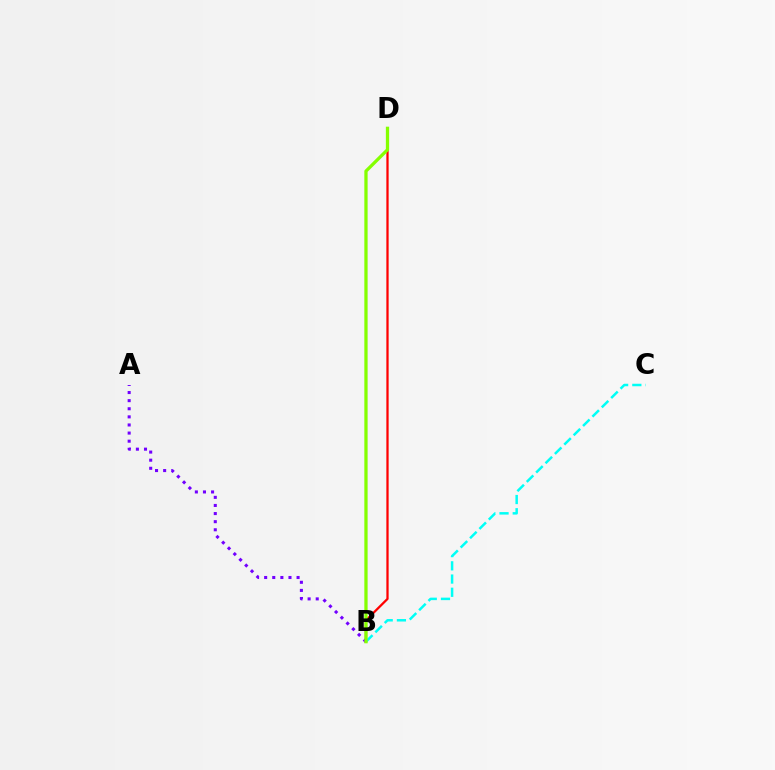{('B', 'D'): [{'color': '#ff0000', 'line_style': 'solid', 'thickness': 1.64}, {'color': '#84ff00', 'line_style': 'solid', 'thickness': 2.36}], ('A', 'B'): [{'color': '#7200ff', 'line_style': 'dotted', 'thickness': 2.2}], ('B', 'C'): [{'color': '#00fff6', 'line_style': 'dashed', 'thickness': 1.8}]}